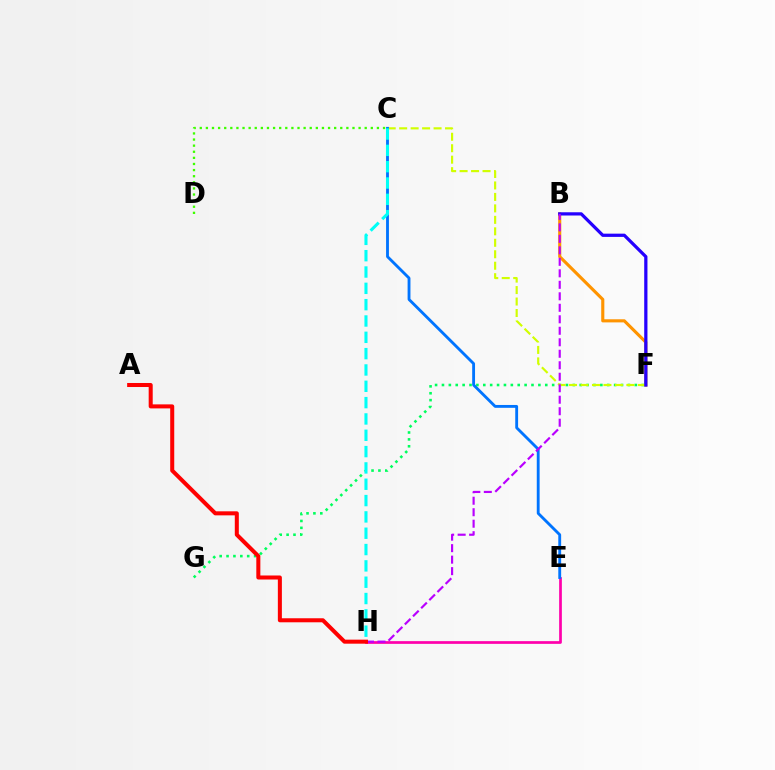{('F', 'G'): [{'color': '#00ff5c', 'line_style': 'dotted', 'thickness': 1.87}], ('B', 'F'): [{'color': '#ff9400', 'line_style': 'solid', 'thickness': 2.24}, {'color': '#2500ff', 'line_style': 'solid', 'thickness': 2.33}], ('E', 'H'): [{'color': '#ff00ac', 'line_style': 'solid', 'thickness': 1.95}], ('C', 'F'): [{'color': '#d1ff00', 'line_style': 'dashed', 'thickness': 1.56}], ('C', 'E'): [{'color': '#0074ff', 'line_style': 'solid', 'thickness': 2.05}], ('C', 'D'): [{'color': '#3dff00', 'line_style': 'dotted', 'thickness': 1.66}], ('B', 'H'): [{'color': '#b900ff', 'line_style': 'dashed', 'thickness': 1.56}], ('A', 'H'): [{'color': '#ff0000', 'line_style': 'solid', 'thickness': 2.9}], ('C', 'H'): [{'color': '#00fff6', 'line_style': 'dashed', 'thickness': 2.22}]}